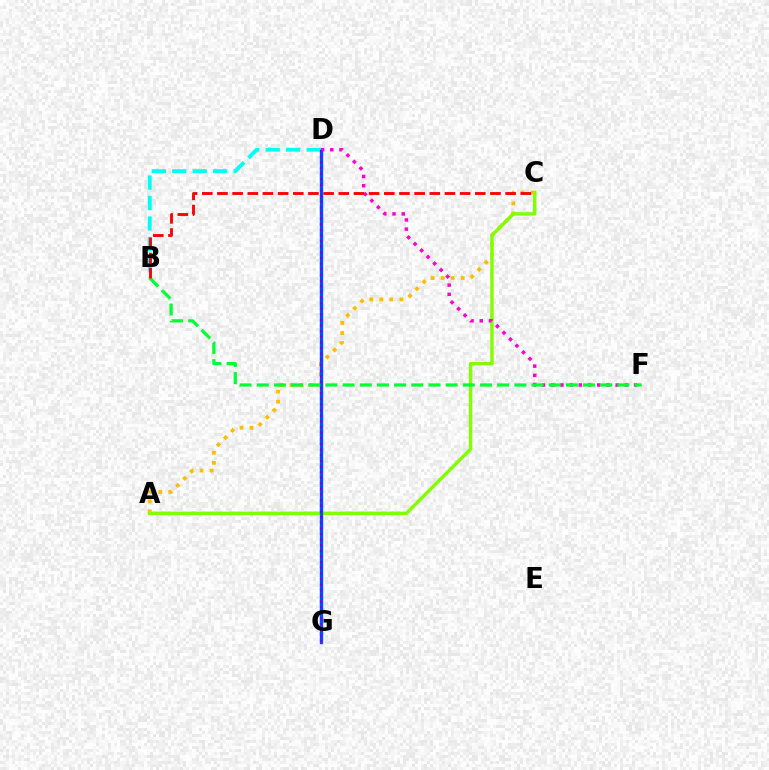{('A', 'C'): [{'color': '#ffbd00', 'line_style': 'dotted', 'thickness': 2.72}, {'color': '#84ff00', 'line_style': 'solid', 'thickness': 2.5}], ('D', 'G'): [{'color': '#004bff', 'line_style': 'solid', 'thickness': 2.42}, {'color': '#7200ff', 'line_style': 'dotted', 'thickness': 1.53}], ('B', 'D'): [{'color': '#00fff6', 'line_style': 'dashed', 'thickness': 2.78}], ('D', 'F'): [{'color': '#ff00cf', 'line_style': 'dotted', 'thickness': 2.5}], ('B', 'F'): [{'color': '#00ff39', 'line_style': 'dashed', 'thickness': 2.33}], ('B', 'C'): [{'color': '#ff0000', 'line_style': 'dashed', 'thickness': 2.06}]}